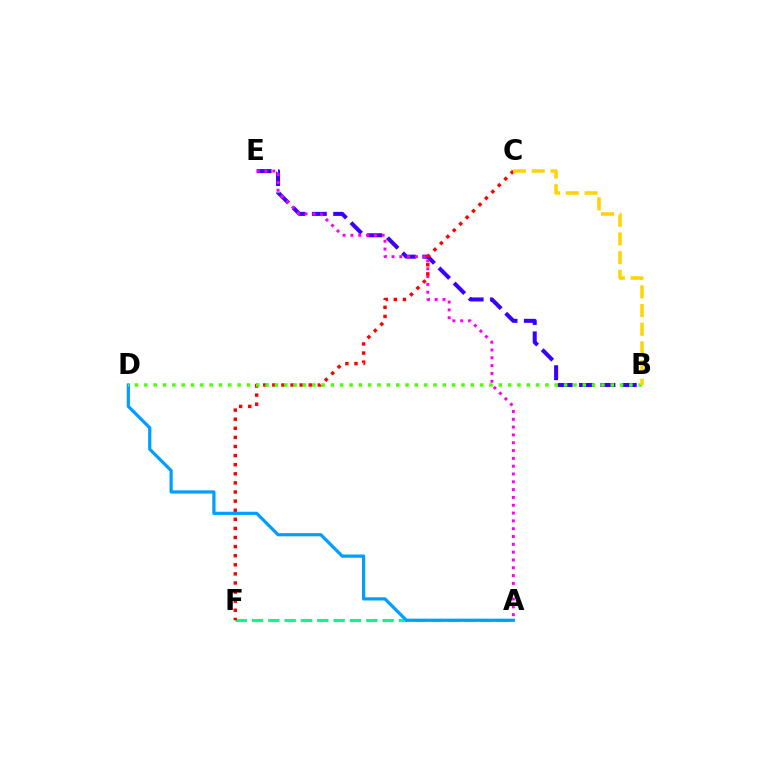{('A', 'F'): [{'color': '#00ff86', 'line_style': 'dashed', 'thickness': 2.22}], ('A', 'D'): [{'color': '#009eff', 'line_style': 'solid', 'thickness': 2.31}], ('B', 'E'): [{'color': '#3700ff', 'line_style': 'dashed', 'thickness': 2.9}], ('A', 'E'): [{'color': '#ff00ed', 'line_style': 'dotted', 'thickness': 2.12}], ('C', 'F'): [{'color': '#ff0000', 'line_style': 'dotted', 'thickness': 2.47}], ('B', 'D'): [{'color': '#4fff00', 'line_style': 'dotted', 'thickness': 2.53}], ('B', 'C'): [{'color': '#ffd500', 'line_style': 'dashed', 'thickness': 2.54}]}